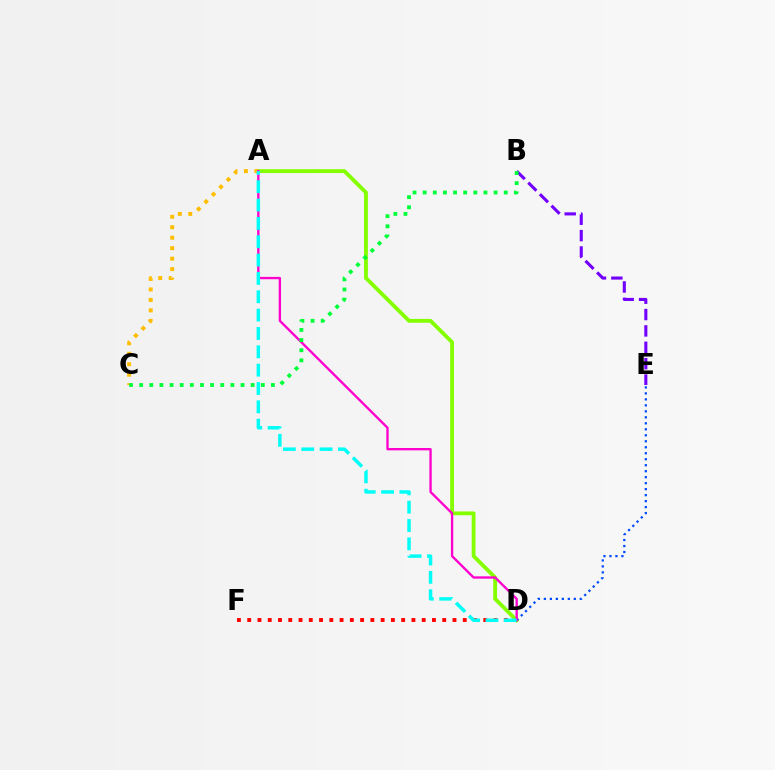{('B', 'E'): [{'color': '#7200ff', 'line_style': 'dashed', 'thickness': 2.22}], ('D', 'F'): [{'color': '#ff0000', 'line_style': 'dotted', 'thickness': 2.79}], ('A', 'D'): [{'color': '#84ff00', 'line_style': 'solid', 'thickness': 2.75}, {'color': '#ff00cf', 'line_style': 'solid', 'thickness': 1.69}, {'color': '#00fff6', 'line_style': 'dashed', 'thickness': 2.49}], ('A', 'C'): [{'color': '#ffbd00', 'line_style': 'dotted', 'thickness': 2.84}], ('D', 'E'): [{'color': '#004bff', 'line_style': 'dotted', 'thickness': 1.63}], ('B', 'C'): [{'color': '#00ff39', 'line_style': 'dotted', 'thickness': 2.75}]}